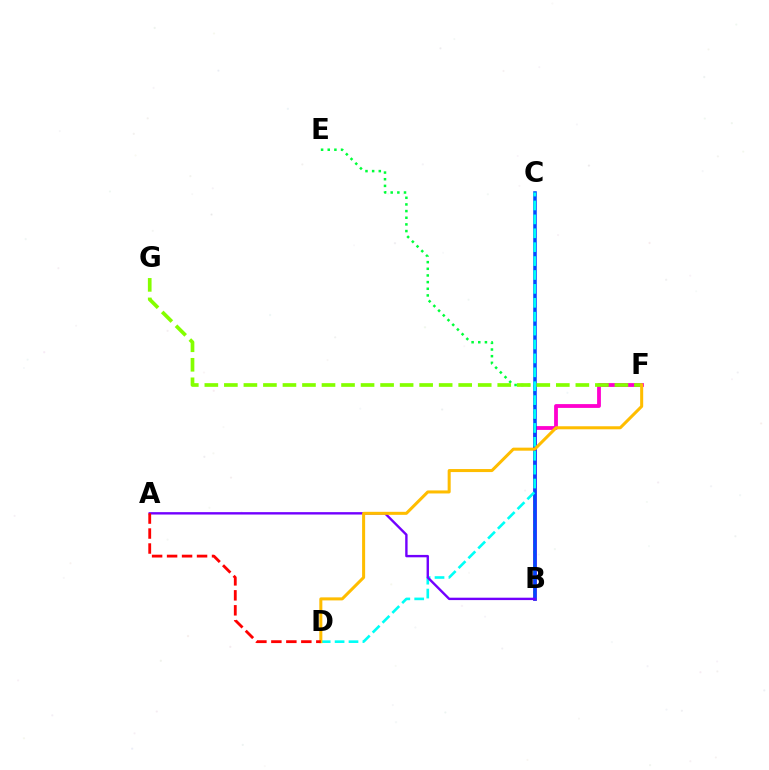{('B', 'F'): [{'color': '#ff00cf', 'line_style': 'solid', 'thickness': 2.74}], ('B', 'E'): [{'color': '#00ff39', 'line_style': 'dotted', 'thickness': 1.81}], ('B', 'C'): [{'color': '#004bff', 'line_style': 'solid', 'thickness': 2.55}], ('C', 'D'): [{'color': '#00fff6', 'line_style': 'dashed', 'thickness': 1.89}], ('F', 'G'): [{'color': '#84ff00', 'line_style': 'dashed', 'thickness': 2.65}], ('A', 'B'): [{'color': '#7200ff', 'line_style': 'solid', 'thickness': 1.72}], ('D', 'F'): [{'color': '#ffbd00', 'line_style': 'solid', 'thickness': 2.18}], ('A', 'D'): [{'color': '#ff0000', 'line_style': 'dashed', 'thickness': 2.04}]}